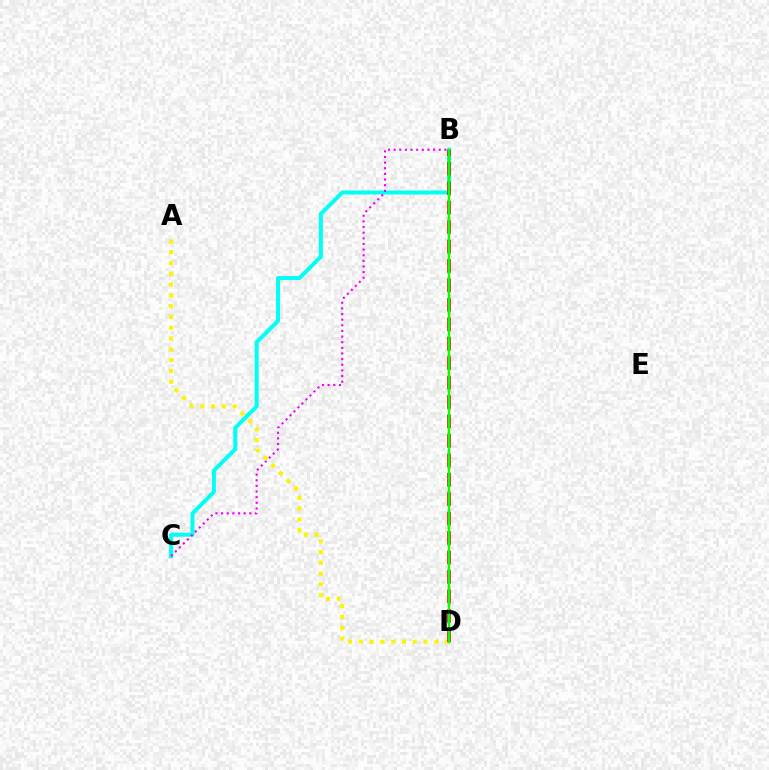{('B', 'C'): [{'color': '#00fff6', 'line_style': 'solid', 'thickness': 2.88}, {'color': '#ee00ff', 'line_style': 'dotted', 'thickness': 1.53}], ('B', 'D'): [{'color': '#0010ff', 'line_style': 'dotted', 'thickness': 1.62}, {'color': '#ff0000', 'line_style': 'dashed', 'thickness': 2.64}, {'color': '#08ff00', 'line_style': 'solid', 'thickness': 1.75}], ('A', 'D'): [{'color': '#fcf500', 'line_style': 'dotted', 'thickness': 2.93}]}